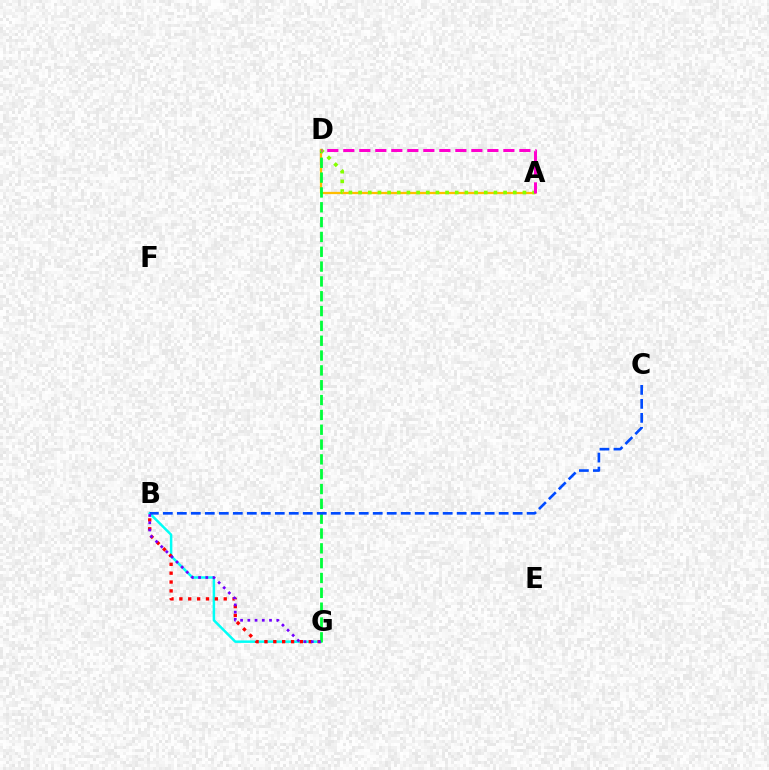{('B', 'G'): [{'color': '#00fff6', 'line_style': 'solid', 'thickness': 1.79}, {'color': '#ff0000', 'line_style': 'dotted', 'thickness': 2.41}, {'color': '#7200ff', 'line_style': 'dotted', 'thickness': 1.96}], ('A', 'D'): [{'color': '#ffbd00', 'line_style': 'solid', 'thickness': 1.63}, {'color': '#84ff00', 'line_style': 'dotted', 'thickness': 2.63}, {'color': '#ff00cf', 'line_style': 'dashed', 'thickness': 2.17}], ('D', 'G'): [{'color': '#00ff39', 'line_style': 'dashed', 'thickness': 2.01}], ('B', 'C'): [{'color': '#004bff', 'line_style': 'dashed', 'thickness': 1.9}]}